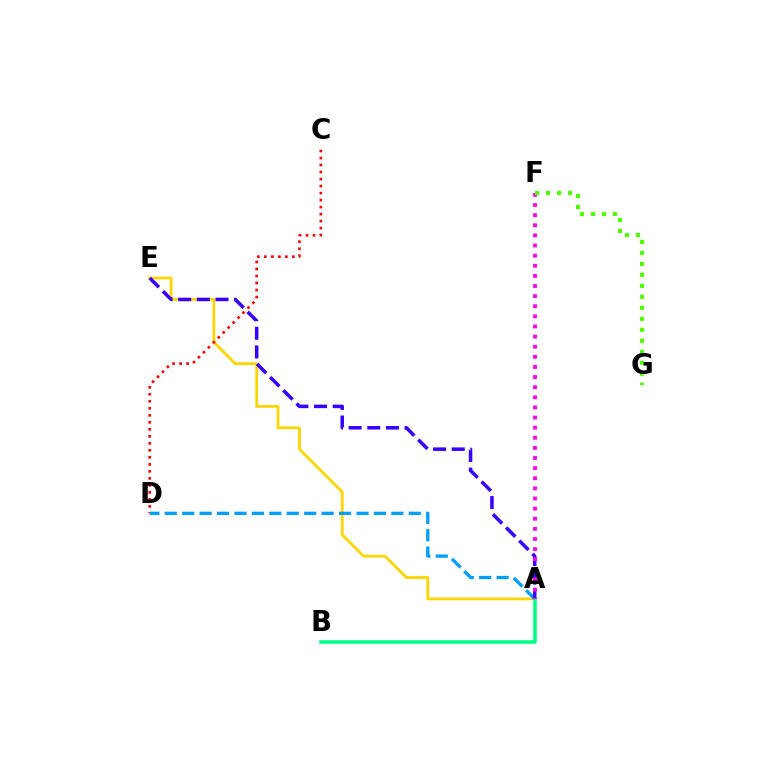{('A', 'E'): [{'color': '#ffd500', 'line_style': 'solid', 'thickness': 2.01}, {'color': '#3700ff', 'line_style': 'dashed', 'thickness': 2.53}], ('C', 'D'): [{'color': '#ff0000', 'line_style': 'dotted', 'thickness': 1.9}], ('A', 'B'): [{'color': '#00ff86', 'line_style': 'solid', 'thickness': 2.55}], ('A', 'D'): [{'color': '#009eff', 'line_style': 'dashed', 'thickness': 2.37}], ('A', 'F'): [{'color': '#ff00ed', 'line_style': 'dotted', 'thickness': 2.75}], ('F', 'G'): [{'color': '#4fff00', 'line_style': 'dotted', 'thickness': 2.99}]}